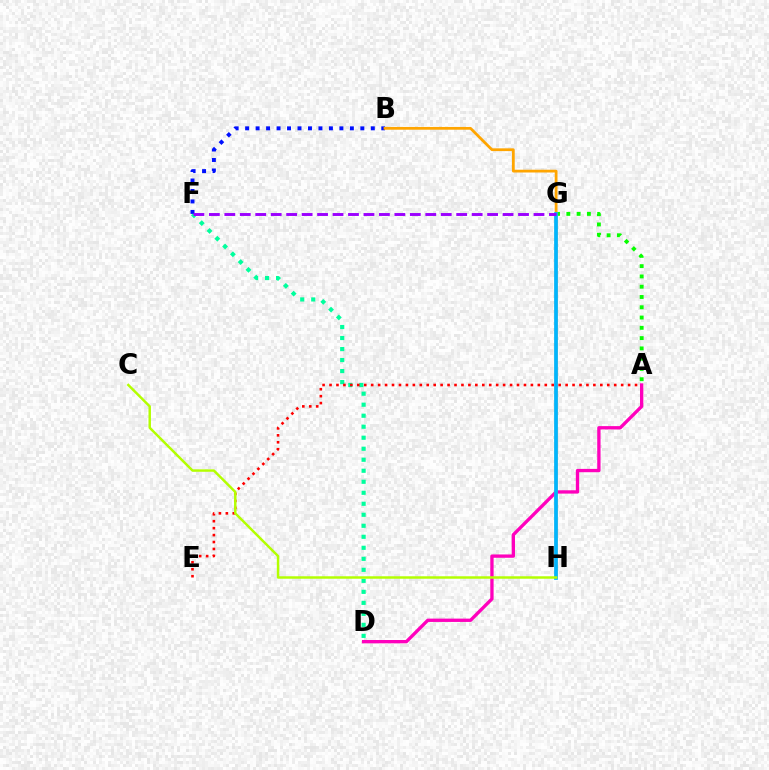{('A', 'G'): [{'color': '#08ff00', 'line_style': 'dotted', 'thickness': 2.79}], ('D', 'F'): [{'color': '#00ff9d', 'line_style': 'dotted', 'thickness': 2.99}], ('A', 'E'): [{'color': '#ff0000', 'line_style': 'dotted', 'thickness': 1.89}], ('B', 'F'): [{'color': '#0010ff', 'line_style': 'dotted', 'thickness': 2.85}], ('A', 'D'): [{'color': '#ff00bd', 'line_style': 'solid', 'thickness': 2.39}], ('B', 'H'): [{'color': '#ffa500', 'line_style': 'solid', 'thickness': 2.0}], ('G', 'H'): [{'color': '#00b5ff', 'line_style': 'solid', 'thickness': 2.67}], ('F', 'G'): [{'color': '#9b00ff', 'line_style': 'dashed', 'thickness': 2.1}], ('C', 'H'): [{'color': '#b3ff00', 'line_style': 'solid', 'thickness': 1.77}]}